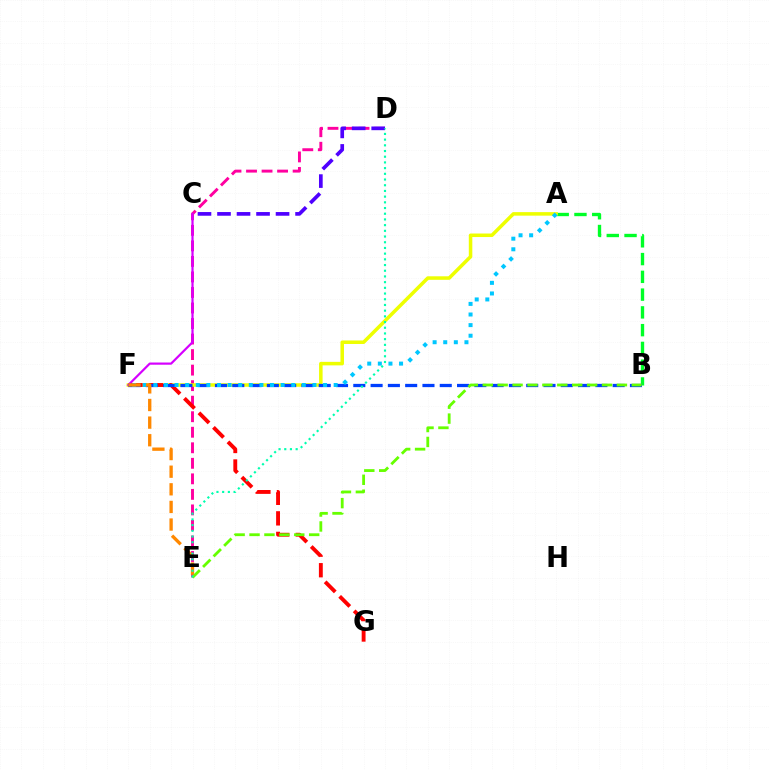{('D', 'E'): [{'color': '#ff00a0', 'line_style': 'dashed', 'thickness': 2.11}, {'color': '#00ffaf', 'line_style': 'dotted', 'thickness': 1.55}], ('A', 'B'): [{'color': '#00ff27', 'line_style': 'dashed', 'thickness': 2.41}], ('A', 'F'): [{'color': '#eeff00', 'line_style': 'solid', 'thickness': 2.54}, {'color': '#00c7ff', 'line_style': 'dotted', 'thickness': 2.88}], ('C', 'D'): [{'color': '#4f00ff', 'line_style': 'dashed', 'thickness': 2.65}], ('F', 'G'): [{'color': '#ff0000', 'line_style': 'dashed', 'thickness': 2.79}], ('C', 'F'): [{'color': '#d600ff', 'line_style': 'solid', 'thickness': 1.58}], ('B', 'F'): [{'color': '#003fff', 'line_style': 'dashed', 'thickness': 2.35}], ('E', 'F'): [{'color': '#ff8800', 'line_style': 'dashed', 'thickness': 2.39}], ('B', 'E'): [{'color': '#66ff00', 'line_style': 'dashed', 'thickness': 2.03}]}